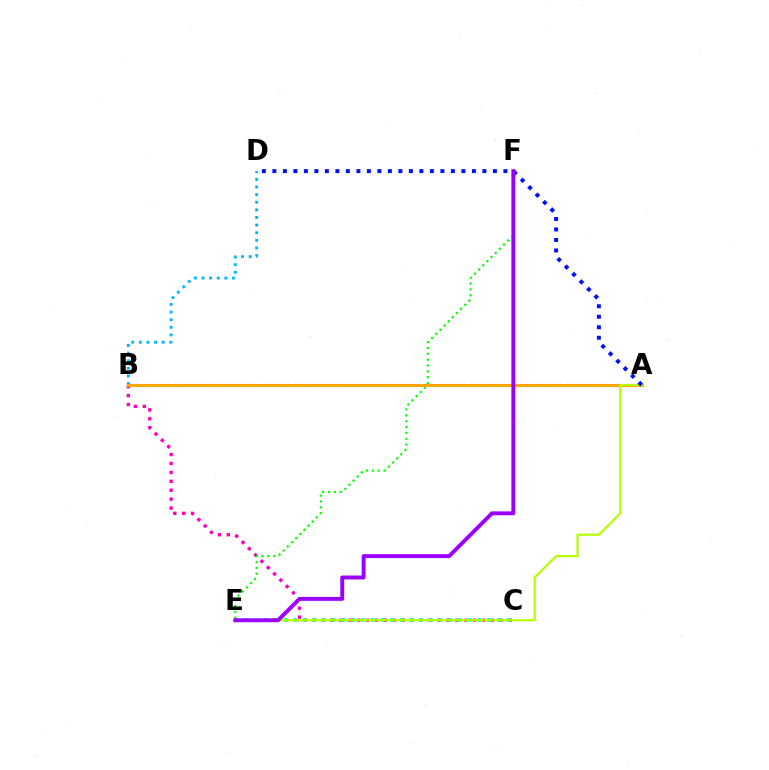{('B', 'C'): [{'color': '#ff00bd', 'line_style': 'dotted', 'thickness': 2.42}], ('B', 'D'): [{'color': '#00b5ff', 'line_style': 'dotted', 'thickness': 2.07}], ('E', 'F'): [{'color': '#08ff00', 'line_style': 'dotted', 'thickness': 1.59}, {'color': '#9b00ff', 'line_style': 'solid', 'thickness': 2.82}], ('C', 'E'): [{'color': '#00ff9d', 'line_style': 'dotted', 'thickness': 2.64}], ('A', 'B'): [{'color': '#ff0000', 'line_style': 'dotted', 'thickness': 1.54}, {'color': '#ffa500', 'line_style': 'solid', 'thickness': 2.08}], ('A', 'E'): [{'color': '#b3ff00', 'line_style': 'solid', 'thickness': 1.57}], ('A', 'D'): [{'color': '#0010ff', 'line_style': 'dotted', 'thickness': 2.85}]}